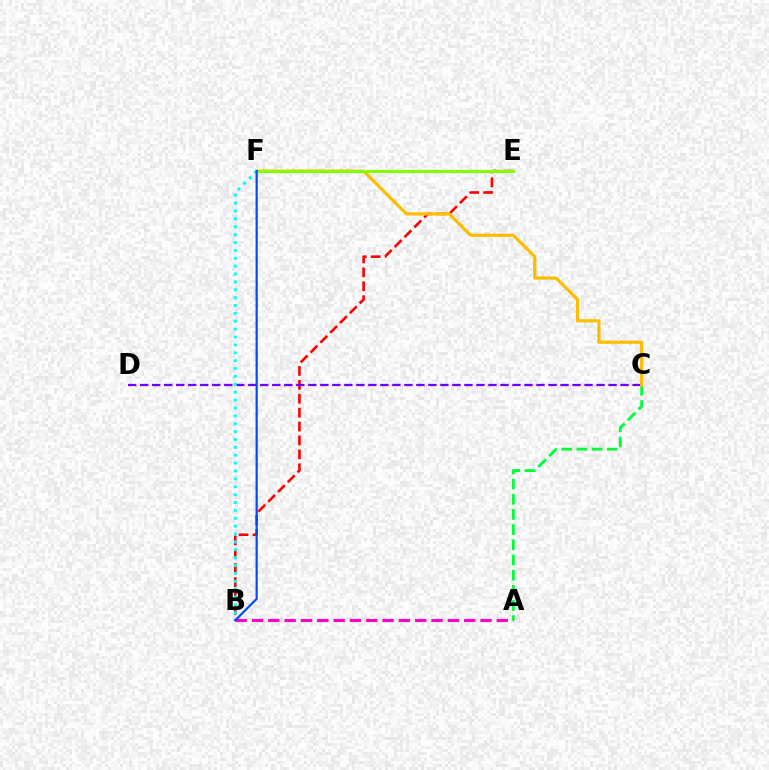{('B', 'E'): [{'color': '#ff0000', 'line_style': 'dashed', 'thickness': 1.89}], ('A', 'C'): [{'color': '#00ff39', 'line_style': 'dashed', 'thickness': 2.06}], ('C', 'D'): [{'color': '#7200ff', 'line_style': 'dashed', 'thickness': 1.63}], ('A', 'B'): [{'color': '#ff00cf', 'line_style': 'dashed', 'thickness': 2.22}], ('C', 'F'): [{'color': '#ffbd00', 'line_style': 'solid', 'thickness': 2.31}], ('B', 'F'): [{'color': '#00fff6', 'line_style': 'dotted', 'thickness': 2.14}, {'color': '#004bff', 'line_style': 'solid', 'thickness': 1.59}], ('E', 'F'): [{'color': '#84ff00', 'line_style': 'solid', 'thickness': 2.2}]}